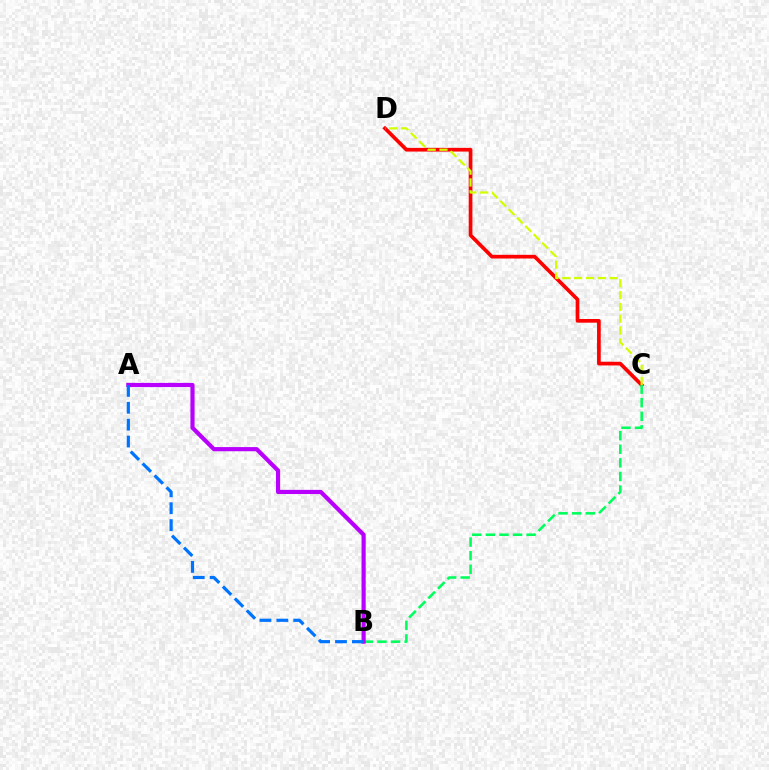{('C', 'D'): [{'color': '#ff0000', 'line_style': 'solid', 'thickness': 2.66}, {'color': '#d1ff00', 'line_style': 'dashed', 'thickness': 1.61}], ('B', 'C'): [{'color': '#00ff5c', 'line_style': 'dashed', 'thickness': 1.85}], ('A', 'B'): [{'color': '#b900ff', 'line_style': 'solid', 'thickness': 3.0}, {'color': '#0074ff', 'line_style': 'dashed', 'thickness': 2.29}]}